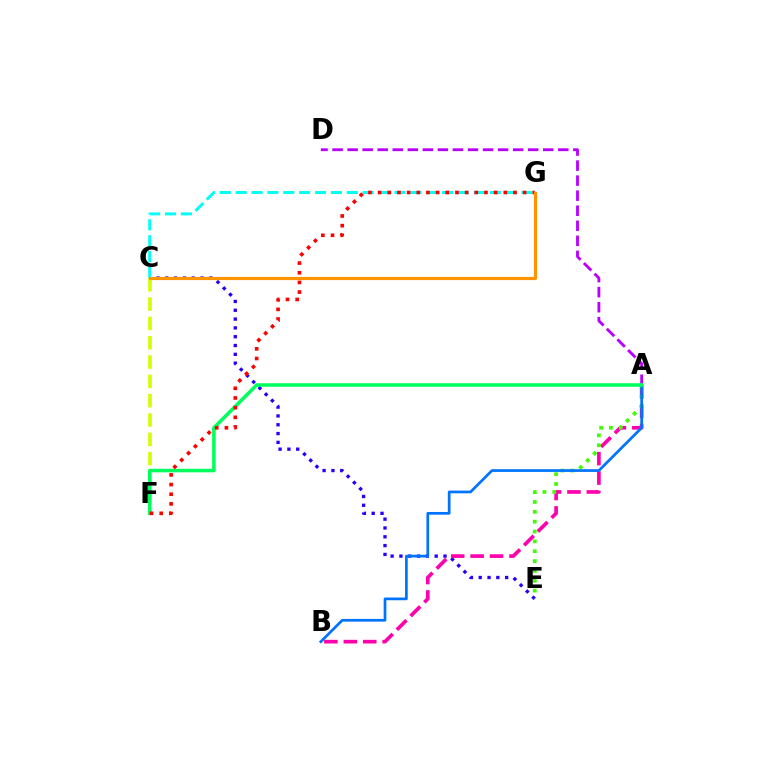{('C', 'F'): [{'color': '#d1ff00', 'line_style': 'dashed', 'thickness': 2.63}], ('A', 'D'): [{'color': '#b900ff', 'line_style': 'dashed', 'thickness': 2.04}], ('C', 'E'): [{'color': '#2500ff', 'line_style': 'dotted', 'thickness': 2.39}], ('A', 'B'): [{'color': '#ff00ac', 'line_style': 'dashed', 'thickness': 2.64}, {'color': '#0074ff', 'line_style': 'solid', 'thickness': 1.95}], ('C', 'G'): [{'color': '#00fff6', 'line_style': 'dashed', 'thickness': 2.16}, {'color': '#ff9400', 'line_style': 'solid', 'thickness': 2.28}], ('A', 'E'): [{'color': '#3dff00', 'line_style': 'dotted', 'thickness': 2.68}], ('A', 'F'): [{'color': '#00ff5c', 'line_style': 'solid', 'thickness': 2.54}], ('F', 'G'): [{'color': '#ff0000', 'line_style': 'dotted', 'thickness': 2.63}]}